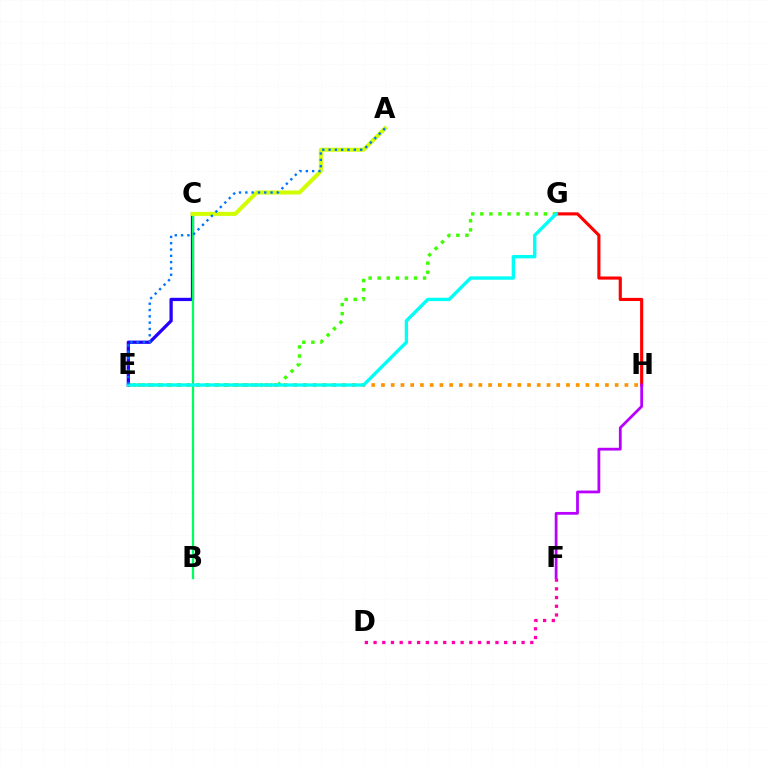{('E', 'H'): [{'color': '#ff9400', 'line_style': 'dotted', 'thickness': 2.65}], ('G', 'H'): [{'color': '#ff0000', 'line_style': 'solid', 'thickness': 2.25}], ('E', 'G'): [{'color': '#3dff00', 'line_style': 'dotted', 'thickness': 2.47}, {'color': '#00fff6', 'line_style': 'solid', 'thickness': 2.42}], ('D', 'F'): [{'color': '#ff00ac', 'line_style': 'dotted', 'thickness': 2.37}], ('F', 'H'): [{'color': '#b900ff', 'line_style': 'solid', 'thickness': 2.01}], ('C', 'E'): [{'color': '#2500ff', 'line_style': 'solid', 'thickness': 2.36}], ('B', 'C'): [{'color': '#00ff5c', 'line_style': 'solid', 'thickness': 1.64}], ('A', 'C'): [{'color': '#d1ff00', 'line_style': 'solid', 'thickness': 2.9}], ('A', 'E'): [{'color': '#0074ff', 'line_style': 'dotted', 'thickness': 1.71}]}